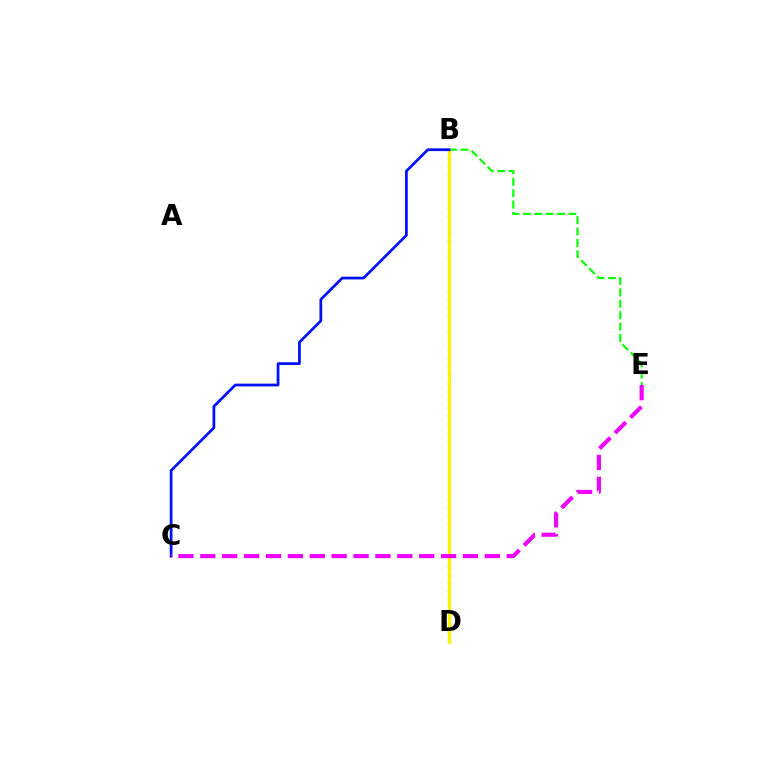{('B', 'D'): [{'color': '#00fff6', 'line_style': 'dotted', 'thickness': 2.22}, {'color': '#ff0000', 'line_style': 'dotted', 'thickness': 2.26}, {'color': '#fcf500', 'line_style': 'solid', 'thickness': 2.26}], ('B', 'E'): [{'color': '#08ff00', 'line_style': 'dashed', 'thickness': 1.55}], ('B', 'C'): [{'color': '#0010ff', 'line_style': 'solid', 'thickness': 1.98}], ('C', 'E'): [{'color': '#ee00ff', 'line_style': 'dashed', 'thickness': 2.97}]}